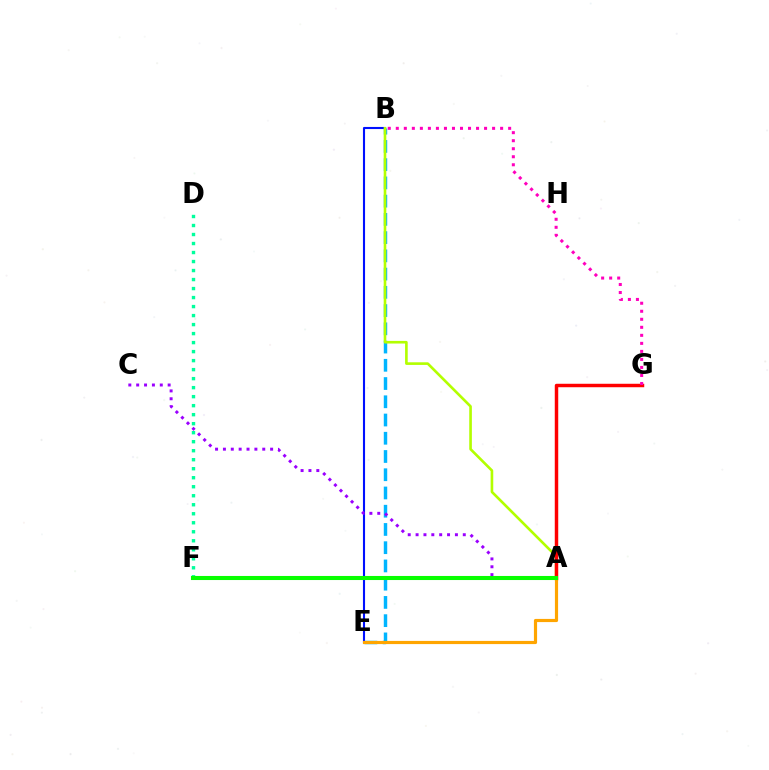{('B', 'E'): [{'color': '#0010ff', 'line_style': 'solid', 'thickness': 1.51}, {'color': '#00b5ff', 'line_style': 'dashed', 'thickness': 2.48}], ('A', 'B'): [{'color': '#b3ff00', 'line_style': 'solid', 'thickness': 1.89}], ('A', 'G'): [{'color': '#ff0000', 'line_style': 'solid', 'thickness': 2.49}], ('A', 'C'): [{'color': '#9b00ff', 'line_style': 'dotted', 'thickness': 2.14}], ('D', 'F'): [{'color': '#00ff9d', 'line_style': 'dotted', 'thickness': 2.45}], ('A', 'E'): [{'color': '#ffa500', 'line_style': 'solid', 'thickness': 2.29}], ('A', 'F'): [{'color': '#08ff00', 'line_style': 'solid', 'thickness': 2.93}], ('B', 'G'): [{'color': '#ff00bd', 'line_style': 'dotted', 'thickness': 2.18}]}